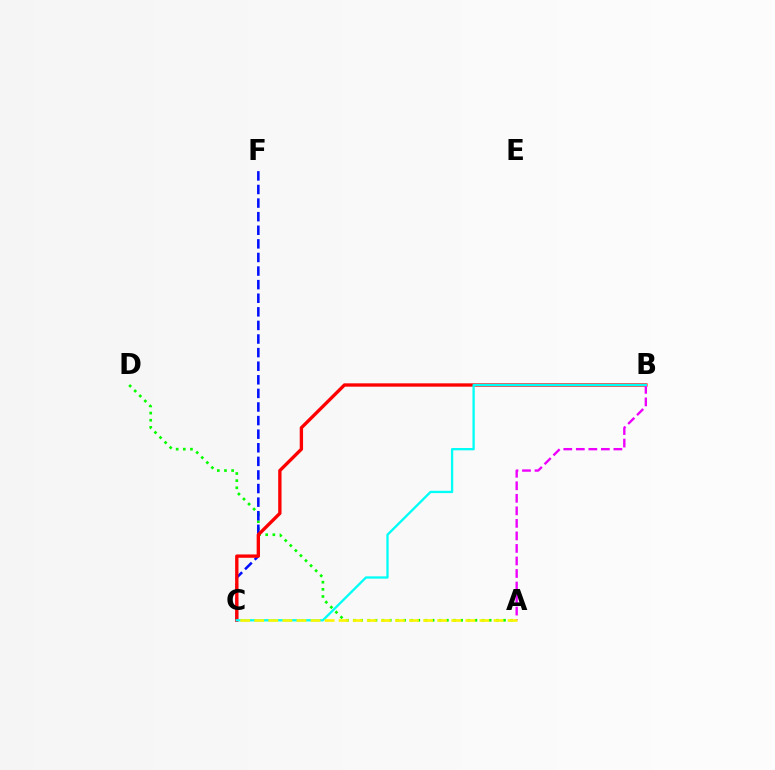{('A', 'D'): [{'color': '#08ff00', 'line_style': 'dotted', 'thickness': 1.94}], ('C', 'F'): [{'color': '#0010ff', 'line_style': 'dashed', 'thickness': 1.85}], ('B', 'C'): [{'color': '#ff0000', 'line_style': 'solid', 'thickness': 2.4}, {'color': '#00fff6', 'line_style': 'solid', 'thickness': 1.66}], ('A', 'B'): [{'color': '#ee00ff', 'line_style': 'dashed', 'thickness': 1.7}], ('A', 'C'): [{'color': '#fcf500', 'line_style': 'dashed', 'thickness': 1.91}]}